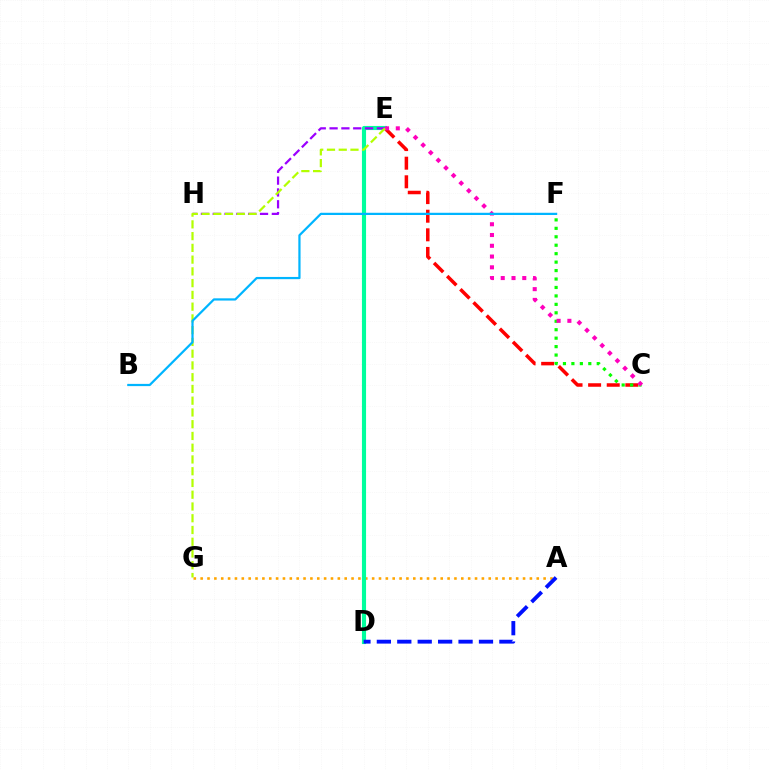{('A', 'G'): [{'color': '#ffa500', 'line_style': 'dotted', 'thickness': 1.86}], ('C', 'E'): [{'color': '#ff0000', 'line_style': 'dashed', 'thickness': 2.53}, {'color': '#ff00bd', 'line_style': 'dotted', 'thickness': 2.93}], ('D', 'E'): [{'color': '#00ff9d', 'line_style': 'solid', 'thickness': 2.97}], ('C', 'F'): [{'color': '#08ff00', 'line_style': 'dotted', 'thickness': 2.3}], ('E', 'H'): [{'color': '#9b00ff', 'line_style': 'dashed', 'thickness': 1.61}], ('E', 'G'): [{'color': '#b3ff00', 'line_style': 'dashed', 'thickness': 1.6}], ('B', 'F'): [{'color': '#00b5ff', 'line_style': 'solid', 'thickness': 1.6}], ('A', 'D'): [{'color': '#0010ff', 'line_style': 'dashed', 'thickness': 2.77}]}